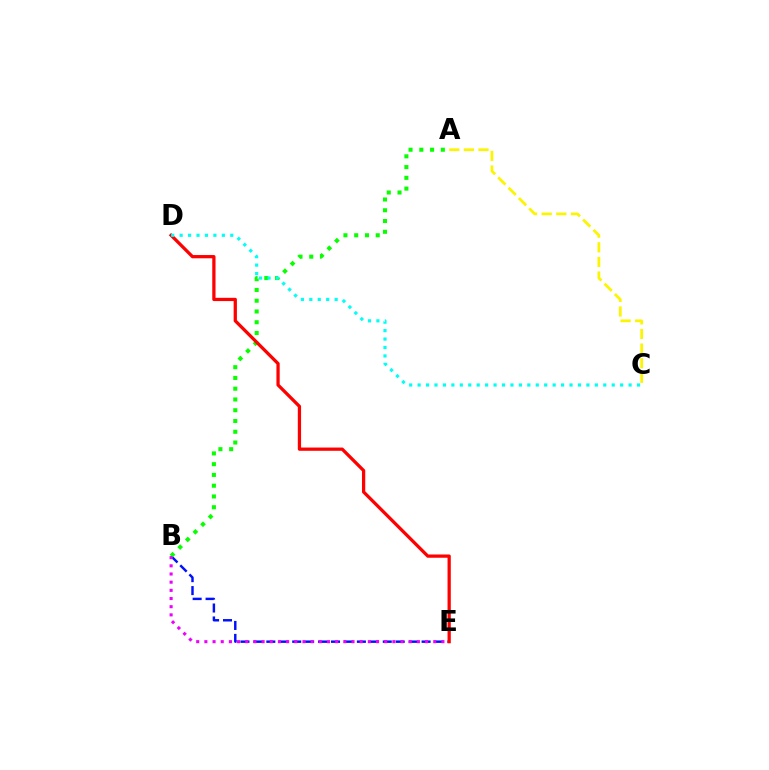{('A', 'C'): [{'color': '#fcf500', 'line_style': 'dashed', 'thickness': 1.99}], ('B', 'E'): [{'color': '#0010ff', 'line_style': 'dashed', 'thickness': 1.76}, {'color': '#ee00ff', 'line_style': 'dotted', 'thickness': 2.22}], ('A', 'B'): [{'color': '#08ff00', 'line_style': 'dotted', 'thickness': 2.92}], ('D', 'E'): [{'color': '#ff0000', 'line_style': 'solid', 'thickness': 2.35}], ('C', 'D'): [{'color': '#00fff6', 'line_style': 'dotted', 'thickness': 2.29}]}